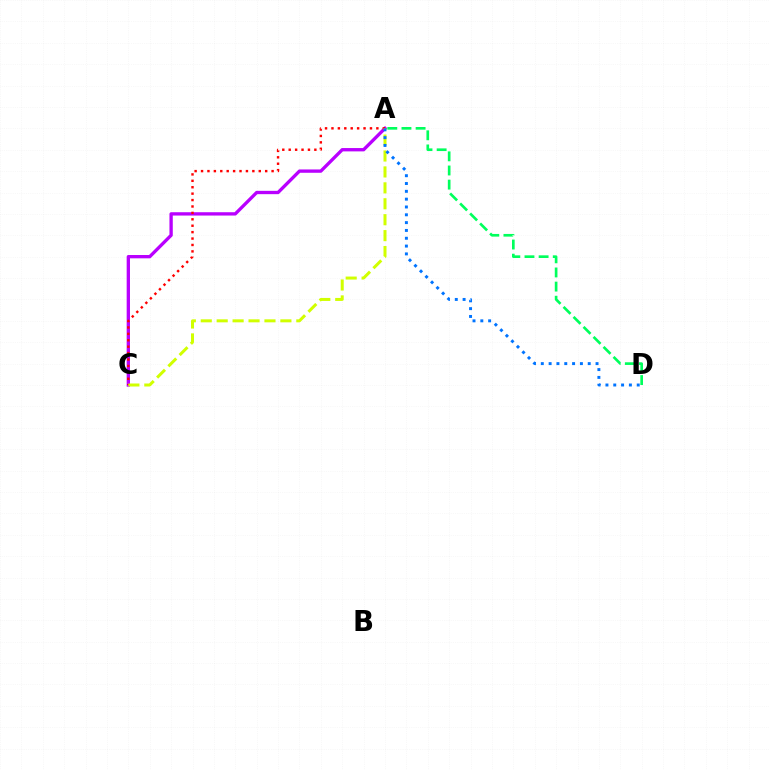{('A', 'C'): [{'color': '#b900ff', 'line_style': 'solid', 'thickness': 2.39}, {'color': '#ff0000', 'line_style': 'dotted', 'thickness': 1.74}, {'color': '#d1ff00', 'line_style': 'dashed', 'thickness': 2.16}], ('A', 'D'): [{'color': '#0074ff', 'line_style': 'dotted', 'thickness': 2.12}, {'color': '#00ff5c', 'line_style': 'dashed', 'thickness': 1.92}]}